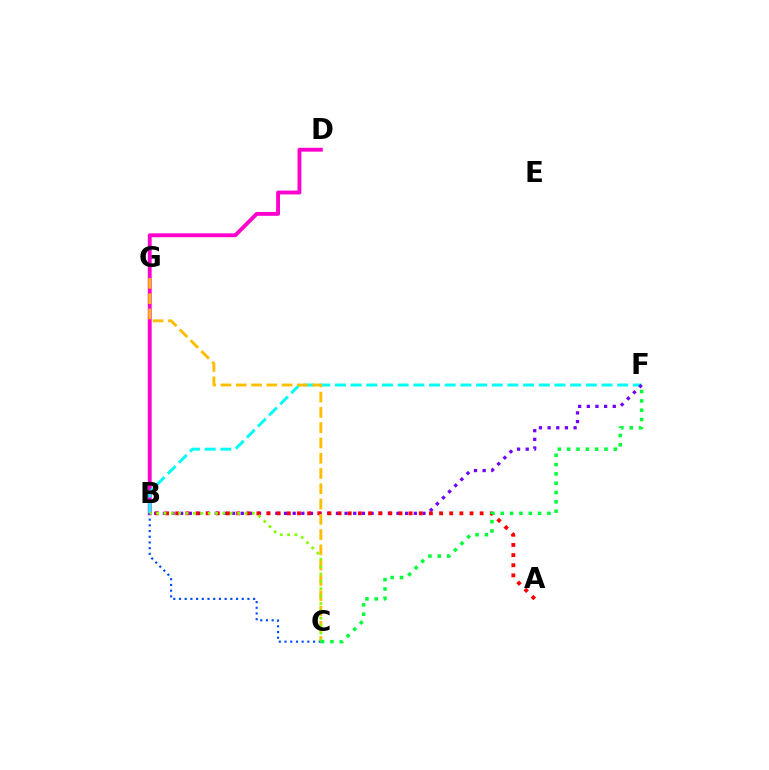{('B', 'D'): [{'color': '#ff00cf', 'line_style': 'solid', 'thickness': 2.78}], ('B', 'F'): [{'color': '#00fff6', 'line_style': 'dashed', 'thickness': 2.13}, {'color': '#7200ff', 'line_style': 'dotted', 'thickness': 2.35}], ('A', 'B'): [{'color': '#ff0000', 'line_style': 'dotted', 'thickness': 2.76}], ('C', 'G'): [{'color': '#ffbd00', 'line_style': 'dashed', 'thickness': 2.08}], ('B', 'C'): [{'color': '#004bff', 'line_style': 'dotted', 'thickness': 1.55}, {'color': '#84ff00', 'line_style': 'dotted', 'thickness': 2.0}], ('C', 'F'): [{'color': '#00ff39', 'line_style': 'dotted', 'thickness': 2.53}]}